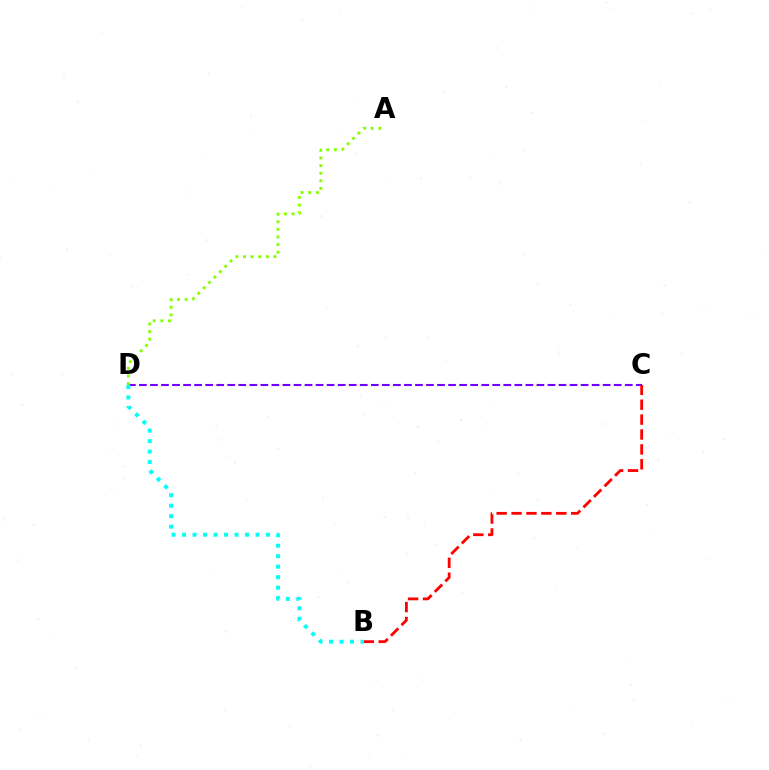{('C', 'D'): [{'color': '#7200ff', 'line_style': 'dashed', 'thickness': 1.5}], ('B', 'C'): [{'color': '#ff0000', 'line_style': 'dashed', 'thickness': 2.02}], ('A', 'D'): [{'color': '#84ff00', 'line_style': 'dotted', 'thickness': 2.07}], ('B', 'D'): [{'color': '#00fff6', 'line_style': 'dotted', 'thickness': 2.85}]}